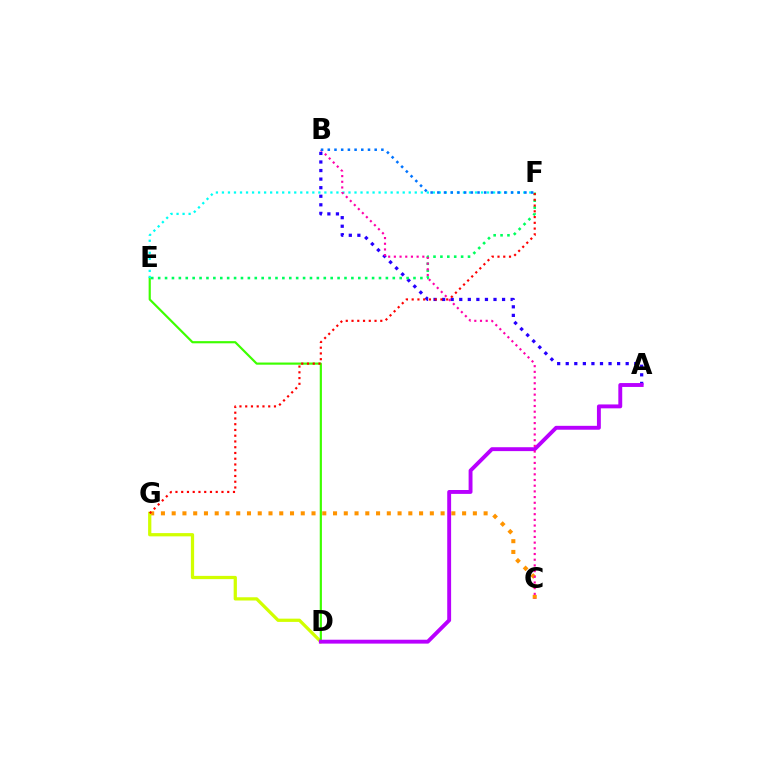{('C', 'G'): [{'color': '#ff9400', 'line_style': 'dotted', 'thickness': 2.92}], ('A', 'B'): [{'color': '#2500ff', 'line_style': 'dotted', 'thickness': 2.33}], ('D', 'G'): [{'color': '#d1ff00', 'line_style': 'solid', 'thickness': 2.34}], ('D', 'E'): [{'color': '#3dff00', 'line_style': 'solid', 'thickness': 1.57}], ('E', 'F'): [{'color': '#00ff5c', 'line_style': 'dotted', 'thickness': 1.87}, {'color': '#00fff6', 'line_style': 'dotted', 'thickness': 1.64}], ('F', 'G'): [{'color': '#ff0000', 'line_style': 'dotted', 'thickness': 1.56}], ('A', 'D'): [{'color': '#b900ff', 'line_style': 'solid', 'thickness': 2.8}], ('B', 'C'): [{'color': '#ff00ac', 'line_style': 'dotted', 'thickness': 1.55}], ('B', 'F'): [{'color': '#0074ff', 'line_style': 'dotted', 'thickness': 1.82}]}